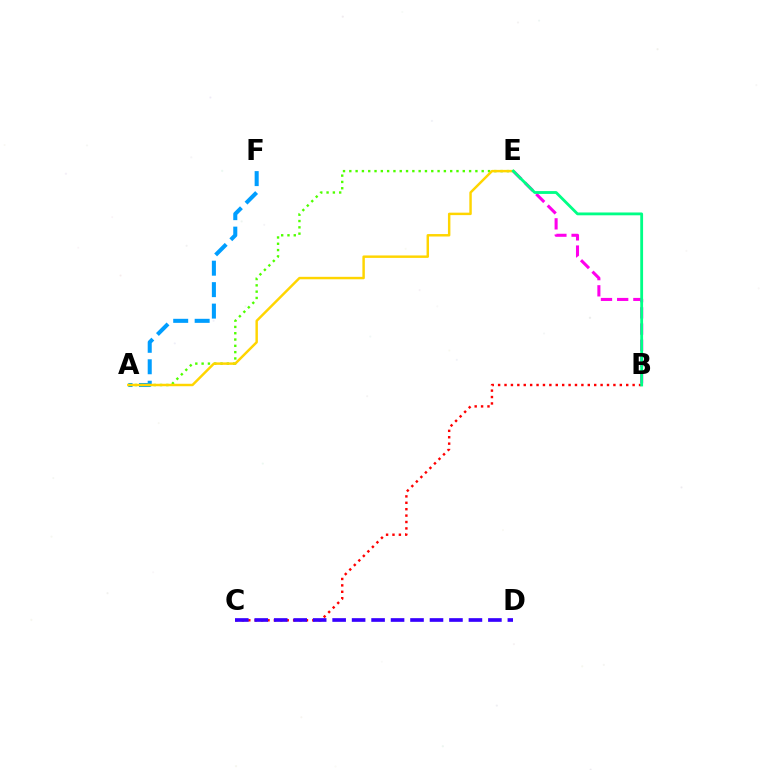{('A', 'F'): [{'color': '#009eff', 'line_style': 'dashed', 'thickness': 2.92}], ('B', 'E'): [{'color': '#ff00ed', 'line_style': 'dashed', 'thickness': 2.2}, {'color': '#00ff86', 'line_style': 'solid', 'thickness': 2.03}], ('B', 'C'): [{'color': '#ff0000', 'line_style': 'dotted', 'thickness': 1.74}], ('A', 'E'): [{'color': '#4fff00', 'line_style': 'dotted', 'thickness': 1.71}, {'color': '#ffd500', 'line_style': 'solid', 'thickness': 1.77}], ('C', 'D'): [{'color': '#3700ff', 'line_style': 'dashed', 'thickness': 2.64}]}